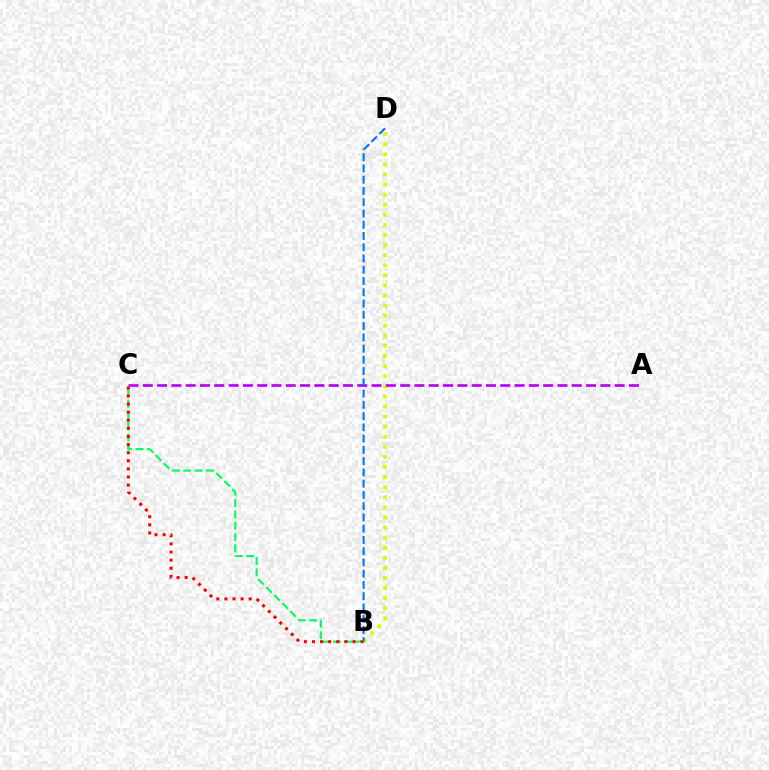{('B', 'C'): [{'color': '#00ff5c', 'line_style': 'dashed', 'thickness': 1.54}, {'color': '#ff0000', 'line_style': 'dotted', 'thickness': 2.2}], ('B', 'D'): [{'color': '#d1ff00', 'line_style': 'dotted', 'thickness': 2.74}, {'color': '#0074ff', 'line_style': 'dashed', 'thickness': 1.53}], ('A', 'C'): [{'color': '#b900ff', 'line_style': 'dashed', 'thickness': 1.94}]}